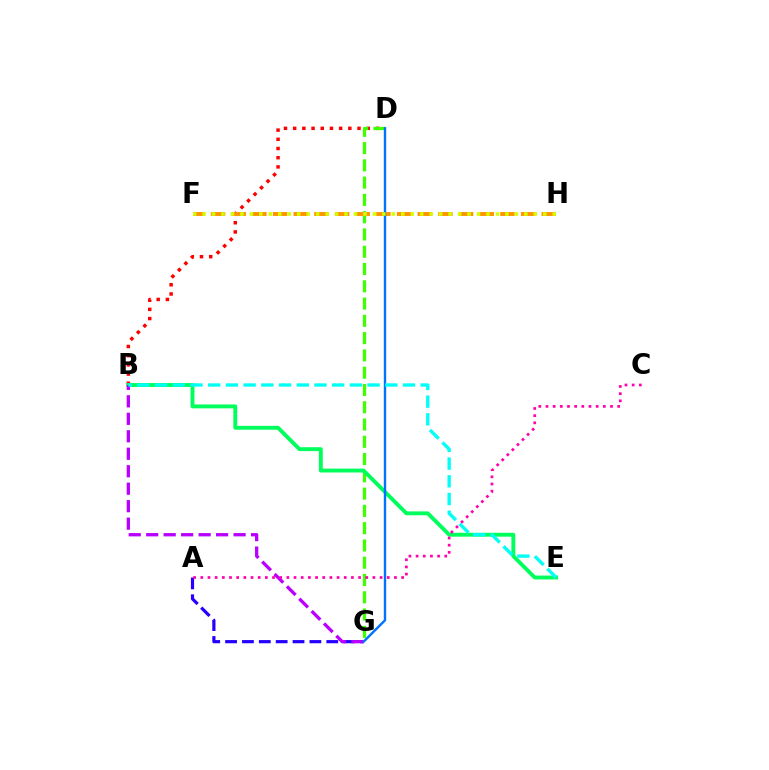{('B', 'D'): [{'color': '#ff0000', 'line_style': 'dotted', 'thickness': 2.5}], ('D', 'G'): [{'color': '#3dff00', 'line_style': 'dashed', 'thickness': 2.35}, {'color': '#0074ff', 'line_style': 'solid', 'thickness': 1.72}], ('B', 'E'): [{'color': '#00ff5c', 'line_style': 'solid', 'thickness': 2.8}, {'color': '#00fff6', 'line_style': 'dashed', 'thickness': 2.41}], ('F', 'H'): [{'color': '#ff9400', 'line_style': 'dashed', 'thickness': 2.81}, {'color': '#d1ff00', 'line_style': 'dotted', 'thickness': 2.57}], ('A', 'G'): [{'color': '#2500ff', 'line_style': 'dashed', 'thickness': 2.29}], ('B', 'G'): [{'color': '#b900ff', 'line_style': 'dashed', 'thickness': 2.37}], ('A', 'C'): [{'color': '#ff00ac', 'line_style': 'dotted', 'thickness': 1.95}]}